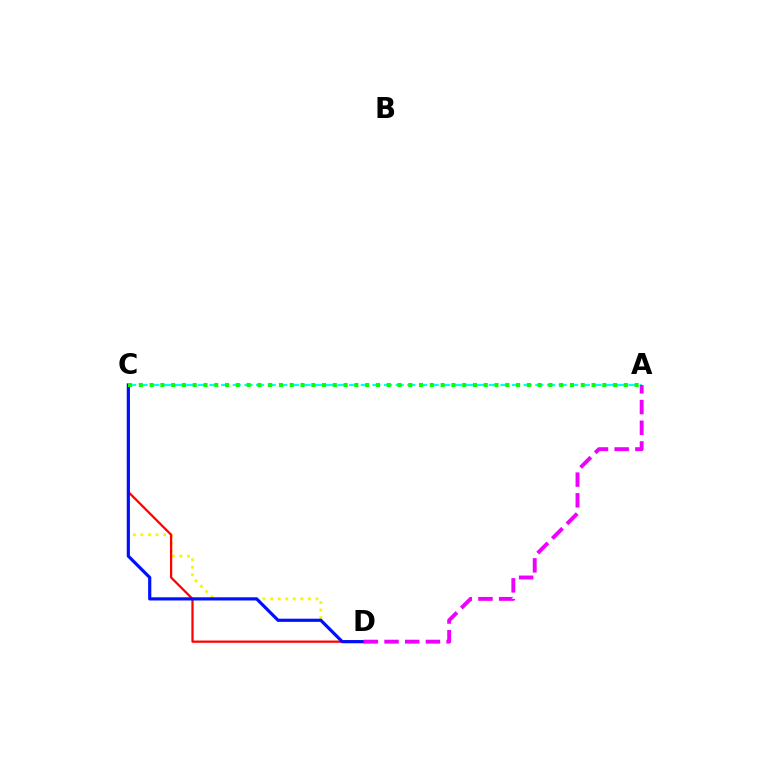{('C', 'D'): [{'color': '#fcf500', 'line_style': 'dotted', 'thickness': 2.05}, {'color': '#ff0000', 'line_style': 'solid', 'thickness': 1.62}, {'color': '#0010ff', 'line_style': 'solid', 'thickness': 2.29}], ('A', 'C'): [{'color': '#00fff6', 'line_style': 'dashed', 'thickness': 1.58}, {'color': '#08ff00', 'line_style': 'dotted', 'thickness': 2.93}], ('A', 'D'): [{'color': '#ee00ff', 'line_style': 'dashed', 'thickness': 2.81}]}